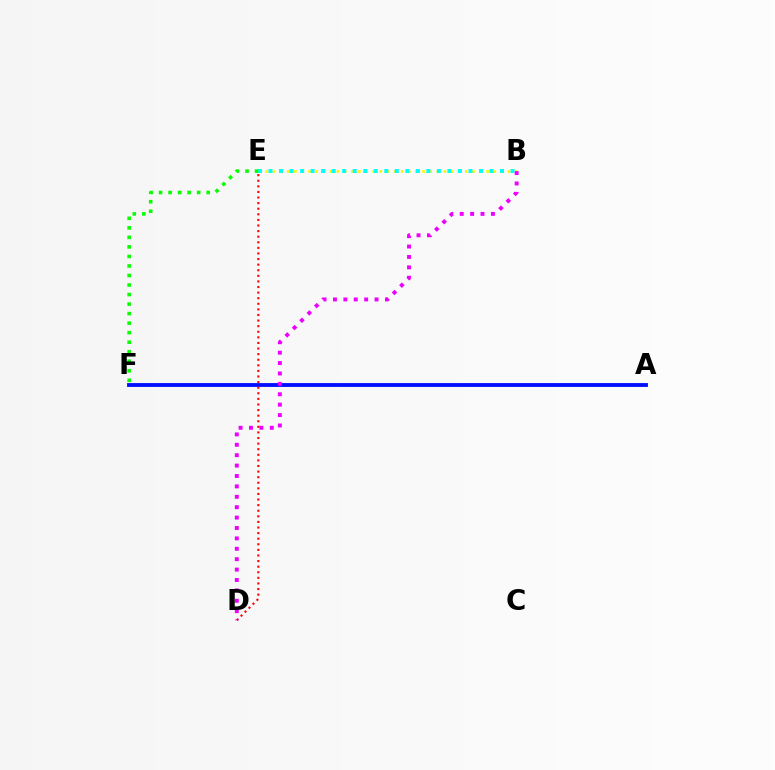{('A', 'F'): [{'color': '#0010ff', 'line_style': 'solid', 'thickness': 2.77}], ('D', 'E'): [{'color': '#ff0000', 'line_style': 'dotted', 'thickness': 1.52}], ('B', 'E'): [{'color': '#fcf500', 'line_style': 'dotted', 'thickness': 1.94}, {'color': '#00fff6', 'line_style': 'dotted', 'thickness': 2.86}], ('E', 'F'): [{'color': '#08ff00', 'line_style': 'dotted', 'thickness': 2.59}], ('B', 'D'): [{'color': '#ee00ff', 'line_style': 'dotted', 'thickness': 2.83}]}